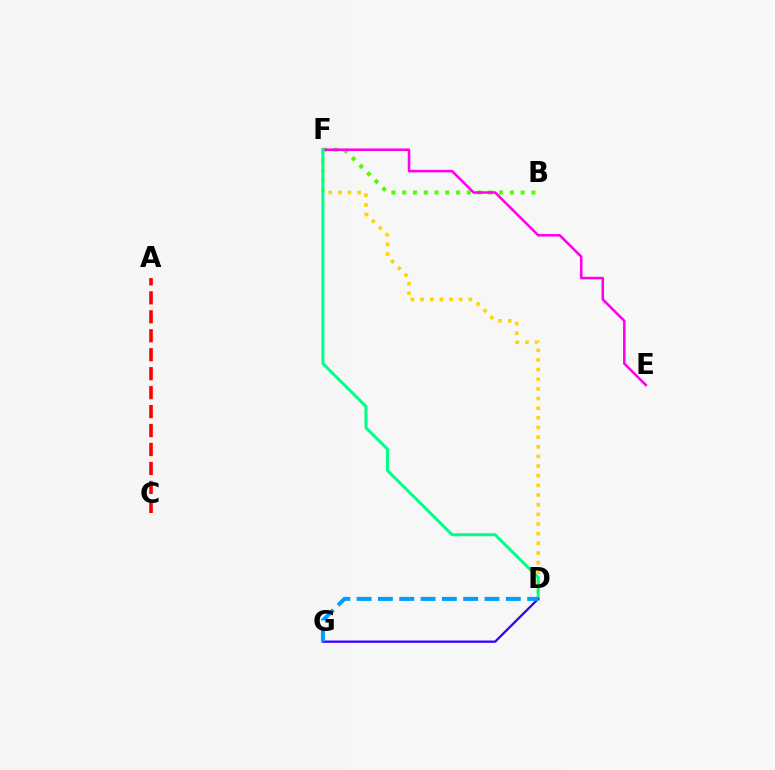{('D', 'F'): [{'color': '#ffd500', 'line_style': 'dotted', 'thickness': 2.62}, {'color': '#00ff86', 'line_style': 'solid', 'thickness': 2.15}], ('B', 'F'): [{'color': '#4fff00', 'line_style': 'dotted', 'thickness': 2.93}], ('E', 'F'): [{'color': '#ff00ed', 'line_style': 'solid', 'thickness': 1.83}], ('D', 'G'): [{'color': '#3700ff', 'line_style': 'solid', 'thickness': 1.65}, {'color': '#009eff', 'line_style': 'dashed', 'thickness': 2.9}], ('A', 'C'): [{'color': '#ff0000', 'line_style': 'dashed', 'thickness': 2.58}]}